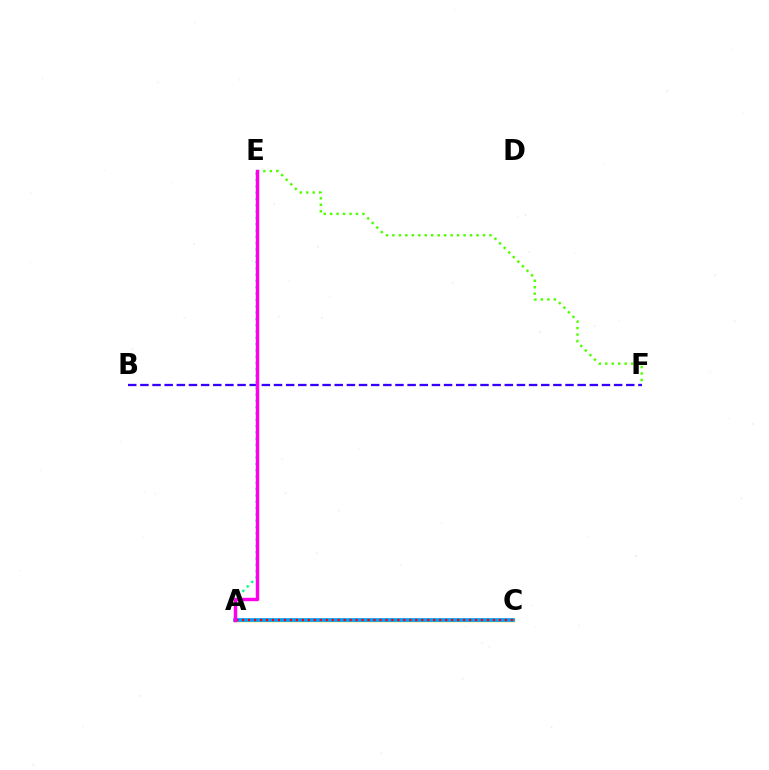{('E', 'F'): [{'color': '#4fff00', 'line_style': 'dotted', 'thickness': 1.76}], ('A', 'C'): [{'color': '#ffd500', 'line_style': 'solid', 'thickness': 2.51}, {'color': '#009eff', 'line_style': 'solid', 'thickness': 2.66}, {'color': '#ff0000', 'line_style': 'dotted', 'thickness': 1.62}], ('A', 'E'): [{'color': '#00ff86', 'line_style': 'dotted', 'thickness': 1.71}, {'color': '#ff00ed', 'line_style': 'solid', 'thickness': 2.46}], ('B', 'F'): [{'color': '#3700ff', 'line_style': 'dashed', 'thickness': 1.65}]}